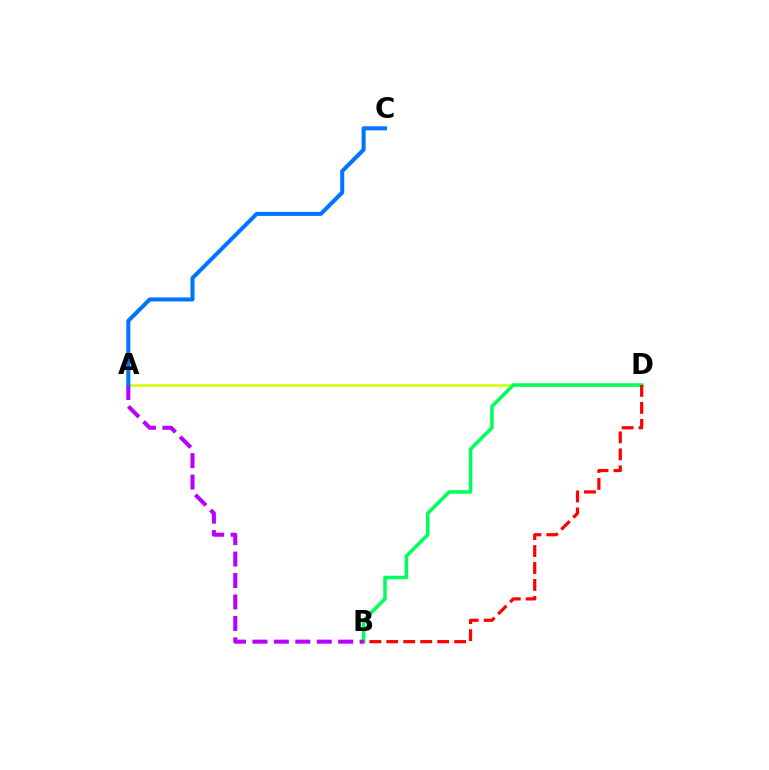{('A', 'D'): [{'color': '#d1ff00', 'line_style': 'solid', 'thickness': 1.84}], ('B', 'D'): [{'color': '#00ff5c', 'line_style': 'solid', 'thickness': 2.54}, {'color': '#ff0000', 'line_style': 'dashed', 'thickness': 2.31}], ('A', 'B'): [{'color': '#b900ff', 'line_style': 'dashed', 'thickness': 2.91}], ('A', 'C'): [{'color': '#0074ff', 'line_style': 'solid', 'thickness': 2.9}]}